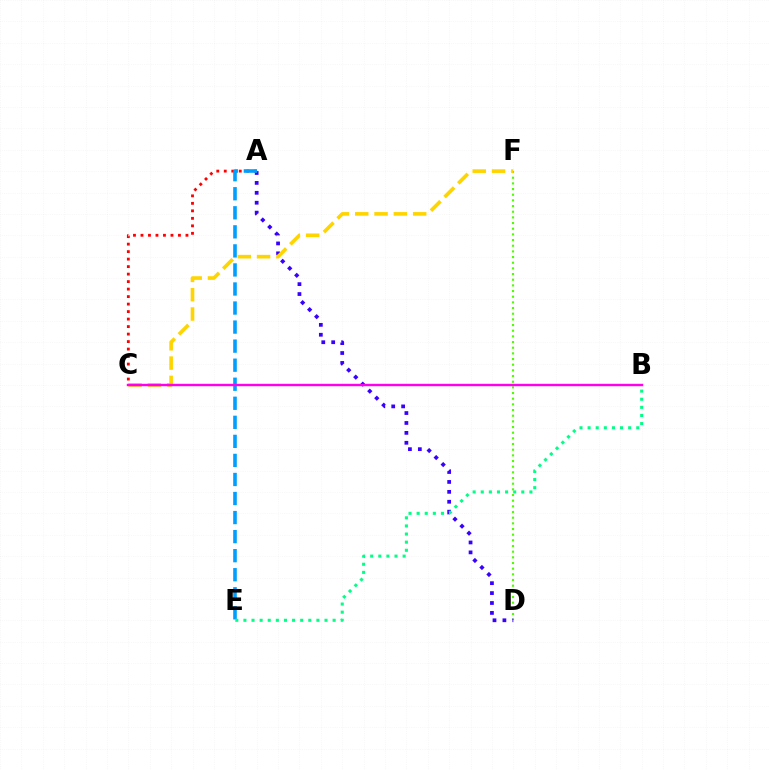{('D', 'F'): [{'color': '#4fff00', 'line_style': 'dotted', 'thickness': 1.54}], ('A', 'D'): [{'color': '#3700ff', 'line_style': 'dotted', 'thickness': 2.69}], ('A', 'C'): [{'color': '#ff0000', 'line_style': 'dotted', 'thickness': 2.04}], ('C', 'F'): [{'color': '#ffd500', 'line_style': 'dashed', 'thickness': 2.62}], ('A', 'E'): [{'color': '#009eff', 'line_style': 'dashed', 'thickness': 2.59}], ('B', 'C'): [{'color': '#ff00ed', 'line_style': 'solid', 'thickness': 1.74}], ('B', 'E'): [{'color': '#00ff86', 'line_style': 'dotted', 'thickness': 2.2}]}